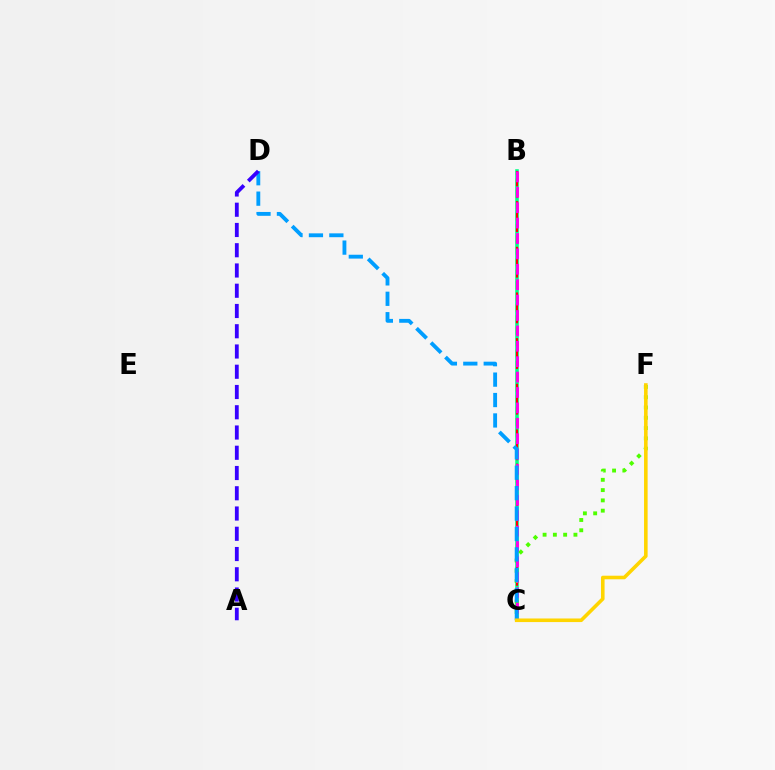{('B', 'C'): [{'color': '#00ff86', 'line_style': 'solid', 'thickness': 2.56}, {'color': '#ff0000', 'line_style': 'dashed', 'thickness': 1.55}, {'color': '#ff00ed', 'line_style': 'dashed', 'thickness': 2.09}], ('C', 'F'): [{'color': '#4fff00', 'line_style': 'dotted', 'thickness': 2.79}, {'color': '#ffd500', 'line_style': 'solid', 'thickness': 2.58}], ('C', 'D'): [{'color': '#009eff', 'line_style': 'dashed', 'thickness': 2.77}], ('A', 'D'): [{'color': '#3700ff', 'line_style': 'dashed', 'thickness': 2.75}]}